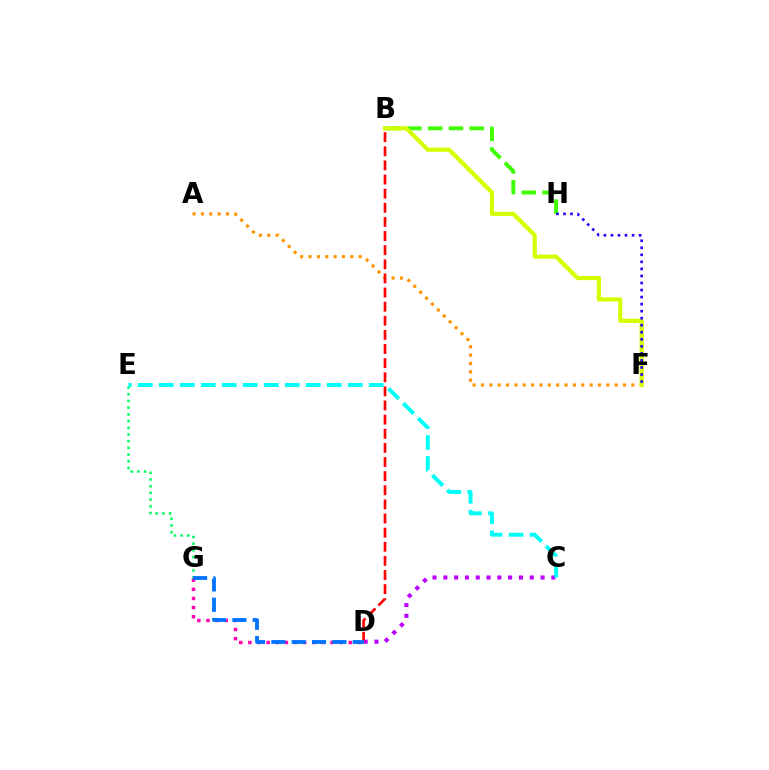{('B', 'H'): [{'color': '#3dff00', 'line_style': 'dashed', 'thickness': 2.82}], ('E', 'G'): [{'color': '#00ff5c', 'line_style': 'dotted', 'thickness': 1.82}], ('A', 'F'): [{'color': '#ff9400', 'line_style': 'dotted', 'thickness': 2.27}], ('B', 'F'): [{'color': '#d1ff00', 'line_style': 'solid', 'thickness': 2.99}], ('C', 'D'): [{'color': '#b900ff', 'line_style': 'dotted', 'thickness': 2.93}], ('F', 'H'): [{'color': '#2500ff', 'line_style': 'dotted', 'thickness': 1.91}], ('D', 'G'): [{'color': '#ff00ac', 'line_style': 'dotted', 'thickness': 2.48}, {'color': '#0074ff', 'line_style': 'dashed', 'thickness': 2.76}], ('B', 'D'): [{'color': '#ff0000', 'line_style': 'dashed', 'thickness': 1.92}], ('C', 'E'): [{'color': '#00fff6', 'line_style': 'dashed', 'thickness': 2.85}]}